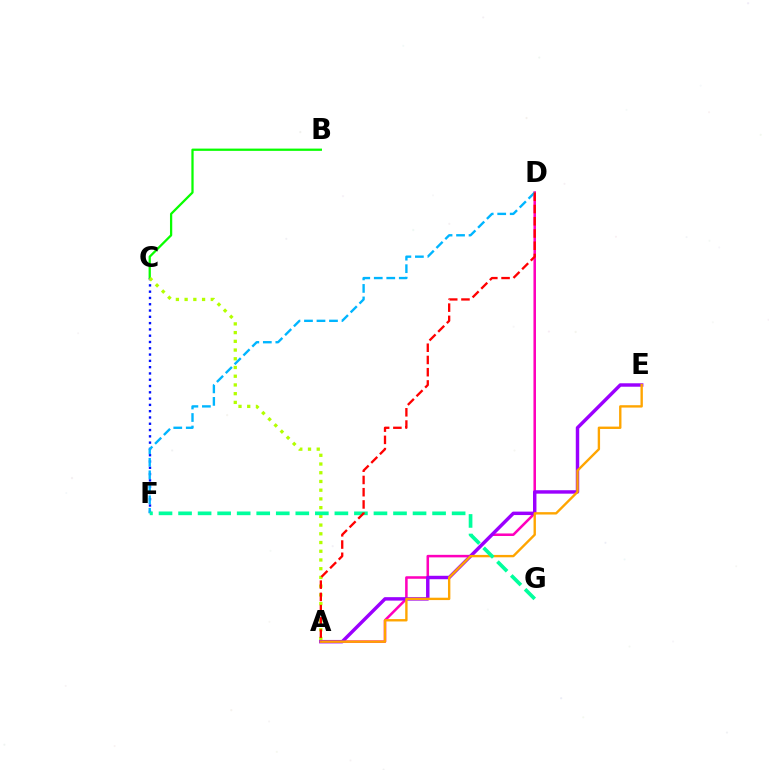{('B', 'C'): [{'color': '#08ff00', 'line_style': 'solid', 'thickness': 1.63}], ('C', 'F'): [{'color': '#0010ff', 'line_style': 'dotted', 'thickness': 1.71}], ('A', 'D'): [{'color': '#ff00bd', 'line_style': 'solid', 'thickness': 1.83}, {'color': '#ff0000', 'line_style': 'dashed', 'thickness': 1.66}], ('A', 'C'): [{'color': '#b3ff00', 'line_style': 'dotted', 'thickness': 2.37}], ('A', 'E'): [{'color': '#9b00ff', 'line_style': 'solid', 'thickness': 2.48}, {'color': '#ffa500', 'line_style': 'solid', 'thickness': 1.71}], ('D', 'F'): [{'color': '#00b5ff', 'line_style': 'dashed', 'thickness': 1.7}], ('F', 'G'): [{'color': '#00ff9d', 'line_style': 'dashed', 'thickness': 2.65}]}